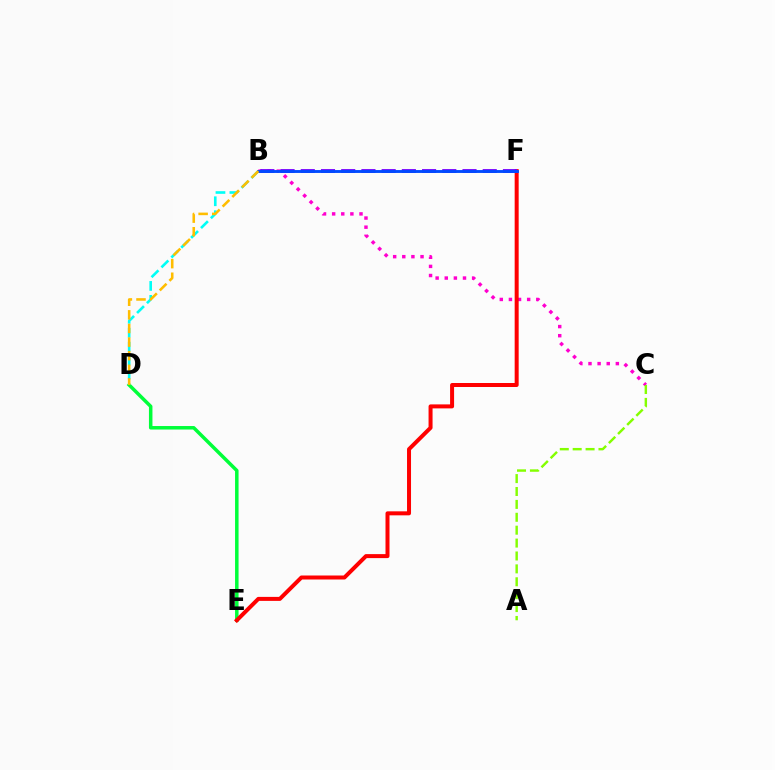{('D', 'E'): [{'color': '#00ff39', 'line_style': 'solid', 'thickness': 2.52}], ('B', 'C'): [{'color': '#ff00cf', 'line_style': 'dotted', 'thickness': 2.48}], ('B', 'D'): [{'color': '#00fff6', 'line_style': 'dashed', 'thickness': 1.89}, {'color': '#ffbd00', 'line_style': 'dashed', 'thickness': 1.85}], ('E', 'F'): [{'color': '#ff0000', 'line_style': 'solid', 'thickness': 2.88}], ('A', 'C'): [{'color': '#84ff00', 'line_style': 'dashed', 'thickness': 1.75}], ('B', 'F'): [{'color': '#7200ff', 'line_style': 'dashed', 'thickness': 2.75}, {'color': '#004bff', 'line_style': 'solid', 'thickness': 2.07}]}